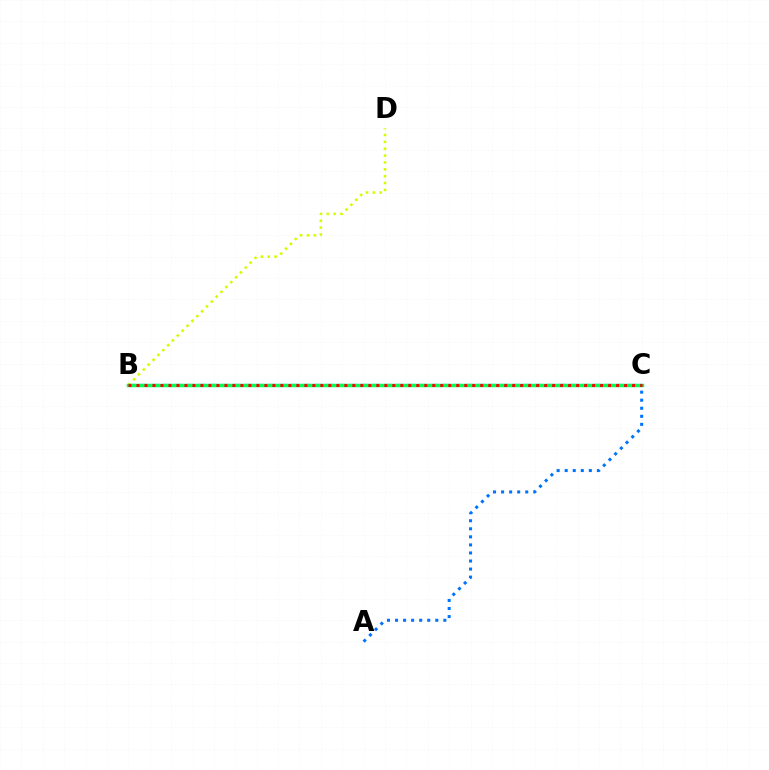{('B', 'C'): [{'color': '#b900ff', 'line_style': 'dashed', 'thickness': 1.58}, {'color': '#00ff5c', 'line_style': 'solid', 'thickness': 2.49}, {'color': '#ff0000', 'line_style': 'dotted', 'thickness': 2.17}], ('B', 'D'): [{'color': '#d1ff00', 'line_style': 'dotted', 'thickness': 1.87}], ('A', 'C'): [{'color': '#0074ff', 'line_style': 'dotted', 'thickness': 2.19}]}